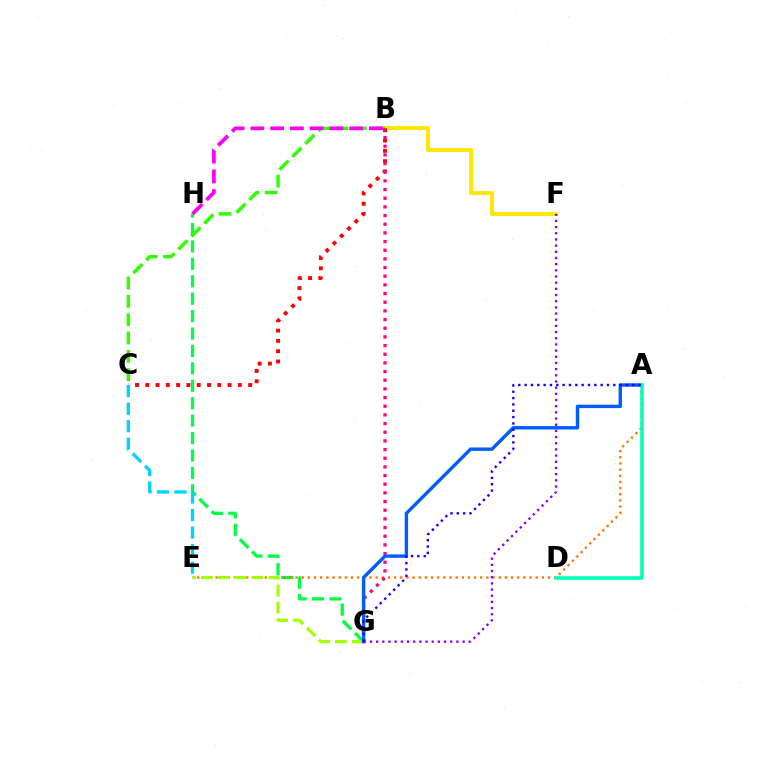{('G', 'H'): [{'color': '#00ff45', 'line_style': 'dashed', 'thickness': 2.37}], ('B', 'F'): [{'color': '#ffe600', 'line_style': 'solid', 'thickness': 2.78}], ('B', 'C'): [{'color': '#31ff00', 'line_style': 'dashed', 'thickness': 2.49}, {'color': '#ff0000', 'line_style': 'dotted', 'thickness': 2.79}], ('A', 'E'): [{'color': '#ff7000', 'line_style': 'dotted', 'thickness': 1.67}], ('B', 'H'): [{'color': '#fa00f9', 'line_style': 'dashed', 'thickness': 2.68}], ('B', 'G'): [{'color': '#ff0088', 'line_style': 'dotted', 'thickness': 2.35}], ('E', 'G'): [{'color': '#a2ff00', 'line_style': 'dashed', 'thickness': 2.29}], ('A', 'G'): [{'color': '#005dff', 'line_style': 'solid', 'thickness': 2.45}, {'color': '#1900ff', 'line_style': 'dotted', 'thickness': 1.72}], ('A', 'D'): [{'color': '#00ffbb', 'line_style': 'solid', 'thickness': 2.53}], ('F', 'G'): [{'color': '#8a00ff', 'line_style': 'dotted', 'thickness': 1.68}], ('C', 'E'): [{'color': '#00d3ff', 'line_style': 'dashed', 'thickness': 2.38}]}